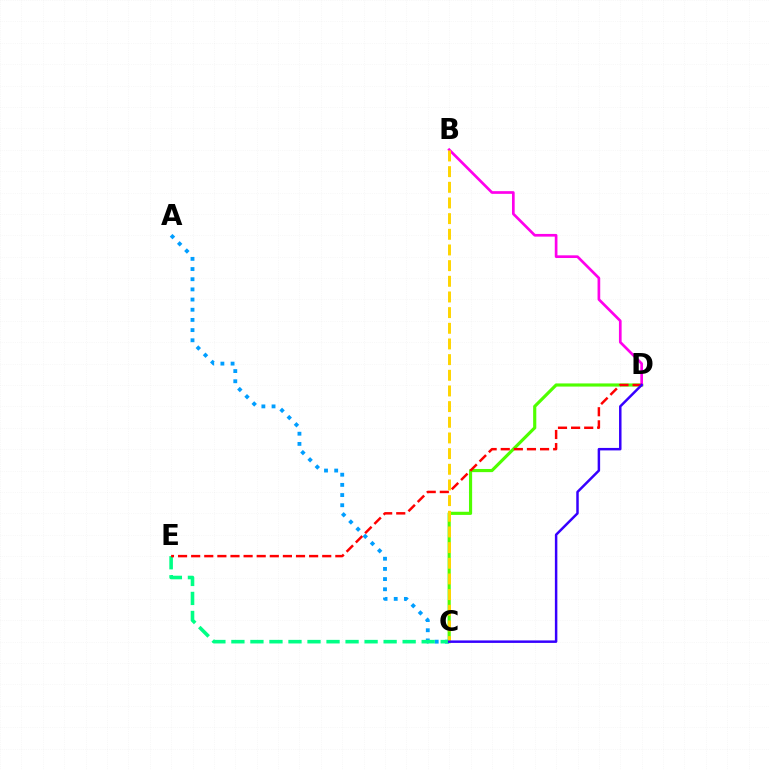{('C', 'D'): [{'color': '#4fff00', 'line_style': 'solid', 'thickness': 2.27}, {'color': '#3700ff', 'line_style': 'solid', 'thickness': 1.79}], ('A', 'C'): [{'color': '#009eff', 'line_style': 'dotted', 'thickness': 2.76}], ('C', 'E'): [{'color': '#00ff86', 'line_style': 'dashed', 'thickness': 2.58}], ('B', 'D'): [{'color': '#ff00ed', 'line_style': 'solid', 'thickness': 1.93}], ('D', 'E'): [{'color': '#ff0000', 'line_style': 'dashed', 'thickness': 1.78}], ('B', 'C'): [{'color': '#ffd500', 'line_style': 'dashed', 'thickness': 2.13}]}